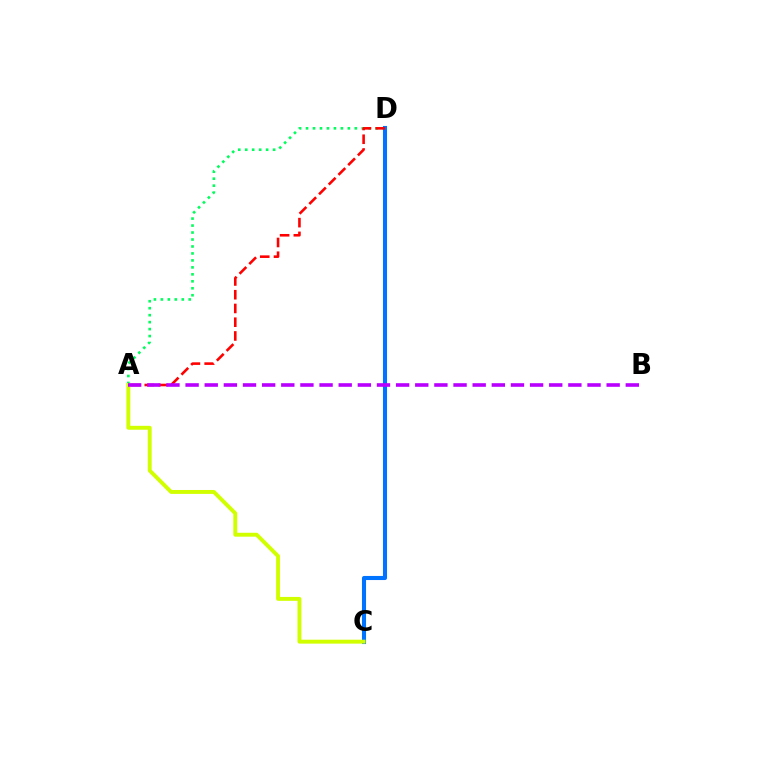{('A', 'D'): [{'color': '#00ff5c', 'line_style': 'dotted', 'thickness': 1.89}, {'color': '#ff0000', 'line_style': 'dashed', 'thickness': 1.87}], ('C', 'D'): [{'color': '#0074ff', 'line_style': 'solid', 'thickness': 2.94}], ('A', 'C'): [{'color': '#d1ff00', 'line_style': 'solid', 'thickness': 2.81}], ('A', 'B'): [{'color': '#b900ff', 'line_style': 'dashed', 'thickness': 2.6}]}